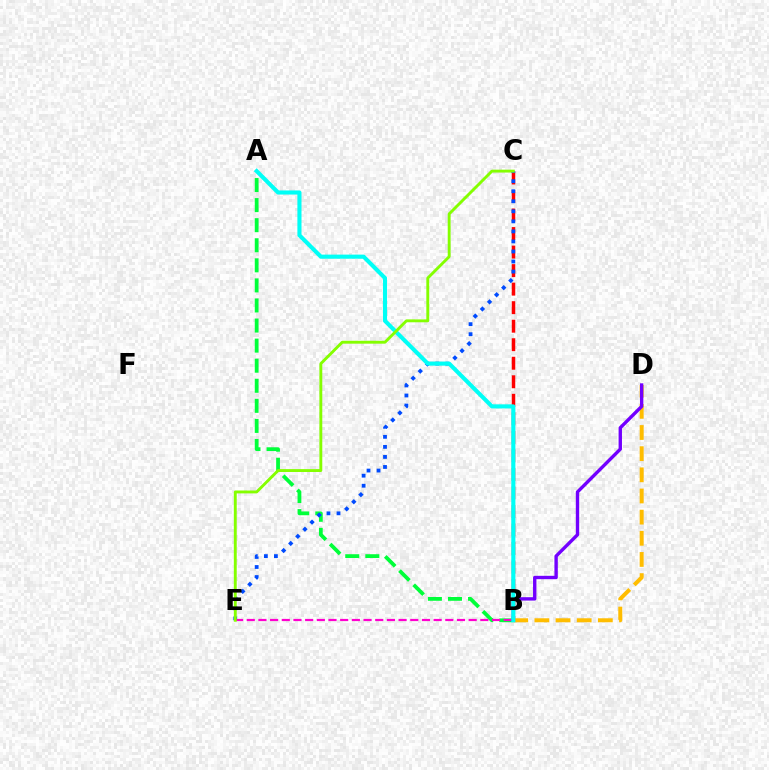{('B', 'C'): [{'color': '#ff0000', 'line_style': 'dashed', 'thickness': 2.52}], ('B', 'D'): [{'color': '#ffbd00', 'line_style': 'dashed', 'thickness': 2.87}, {'color': '#7200ff', 'line_style': 'solid', 'thickness': 2.43}], ('A', 'B'): [{'color': '#00ff39', 'line_style': 'dashed', 'thickness': 2.73}, {'color': '#00fff6', 'line_style': 'solid', 'thickness': 2.95}], ('C', 'E'): [{'color': '#004bff', 'line_style': 'dotted', 'thickness': 2.73}, {'color': '#84ff00', 'line_style': 'solid', 'thickness': 2.08}], ('B', 'E'): [{'color': '#ff00cf', 'line_style': 'dashed', 'thickness': 1.59}]}